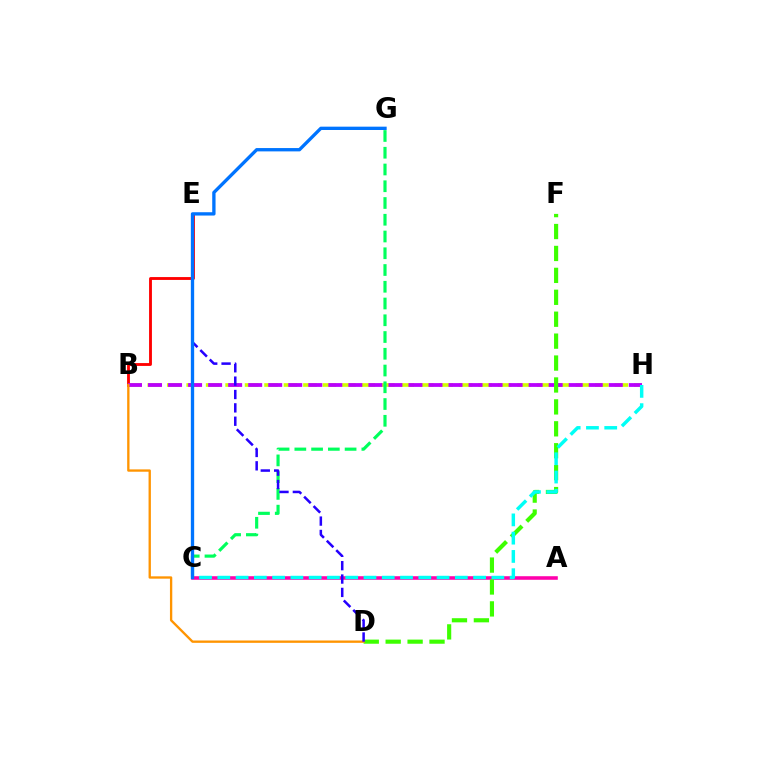{('B', 'H'): [{'color': '#d1ff00', 'line_style': 'dashed', 'thickness': 2.64}, {'color': '#b900ff', 'line_style': 'dashed', 'thickness': 2.72}], ('A', 'C'): [{'color': '#ff00ac', 'line_style': 'solid', 'thickness': 2.57}], ('B', 'E'): [{'color': '#ff0000', 'line_style': 'solid', 'thickness': 2.05}], ('D', 'F'): [{'color': '#3dff00', 'line_style': 'dashed', 'thickness': 2.98}], ('B', 'D'): [{'color': '#ff9400', 'line_style': 'solid', 'thickness': 1.68}], ('C', 'H'): [{'color': '#00fff6', 'line_style': 'dashed', 'thickness': 2.48}], ('C', 'G'): [{'color': '#00ff5c', 'line_style': 'dashed', 'thickness': 2.28}, {'color': '#0074ff', 'line_style': 'solid', 'thickness': 2.4}], ('D', 'E'): [{'color': '#2500ff', 'line_style': 'dashed', 'thickness': 1.82}]}